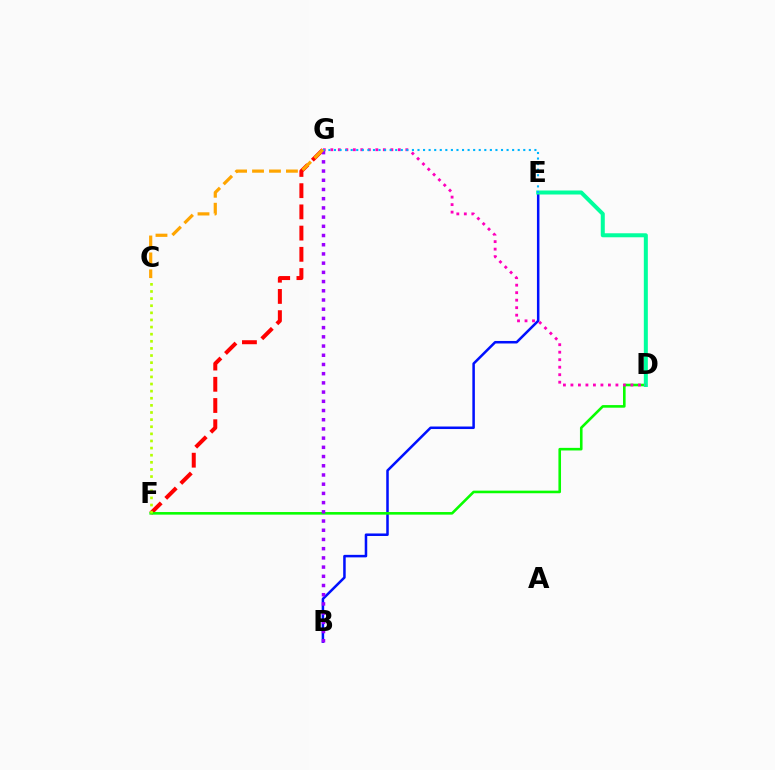{('B', 'E'): [{'color': '#0010ff', 'line_style': 'solid', 'thickness': 1.82}], ('F', 'G'): [{'color': '#ff0000', 'line_style': 'dashed', 'thickness': 2.88}], ('D', 'F'): [{'color': '#08ff00', 'line_style': 'solid', 'thickness': 1.87}], ('D', 'E'): [{'color': '#00ff9d', 'line_style': 'solid', 'thickness': 2.89}], ('D', 'G'): [{'color': '#ff00bd', 'line_style': 'dotted', 'thickness': 2.04}], ('B', 'G'): [{'color': '#9b00ff', 'line_style': 'dotted', 'thickness': 2.5}], ('C', 'F'): [{'color': '#b3ff00', 'line_style': 'dotted', 'thickness': 1.93}], ('E', 'G'): [{'color': '#00b5ff', 'line_style': 'dotted', 'thickness': 1.51}], ('C', 'G'): [{'color': '#ffa500', 'line_style': 'dashed', 'thickness': 2.3}]}